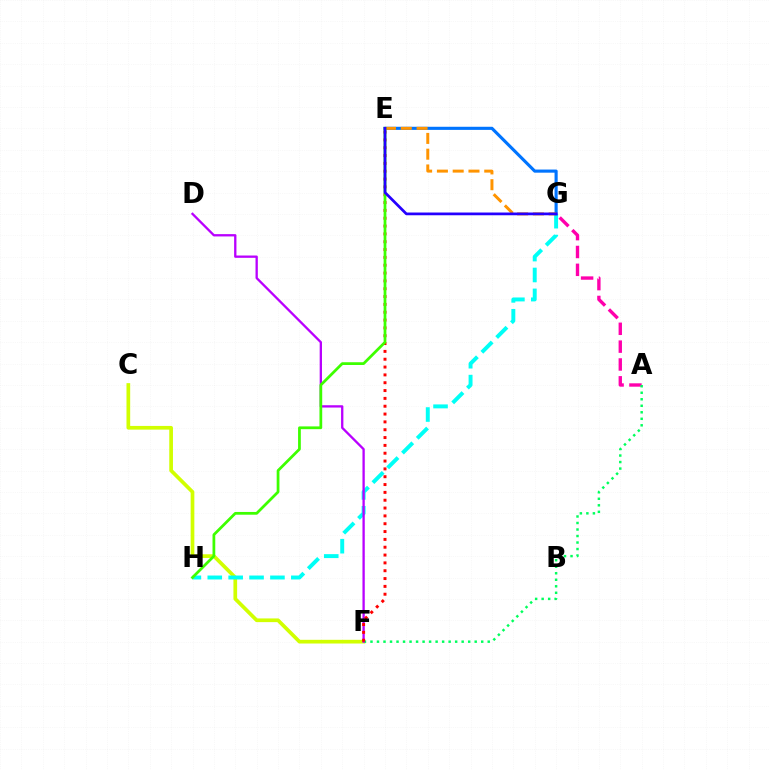{('C', 'F'): [{'color': '#d1ff00', 'line_style': 'solid', 'thickness': 2.66}], ('G', 'H'): [{'color': '#00fff6', 'line_style': 'dashed', 'thickness': 2.84}], ('E', 'G'): [{'color': '#0074ff', 'line_style': 'solid', 'thickness': 2.24}, {'color': '#ff9400', 'line_style': 'dashed', 'thickness': 2.14}, {'color': '#2500ff', 'line_style': 'solid', 'thickness': 1.97}], ('A', 'G'): [{'color': '#ff00ac', 'line_style': 'dashed', 'thickness': 2.42}], ('A', 'F'): [{'color': '#00ff5c', 'line_style': 'dotted', 'thickness': 1.77}], ('D', 'F'): [{'color': '#b900ff', 'line_style': 'solid', 'thickness': 1.66}], ('E', 'F'): [{'color': '#ff0000', 'line_style': 'dotted', 'thickness': 2.13}], ('E', 'H'): [{'color': '#3dff00', 'line_style': 'solid', 'thickness': 1.98}]}